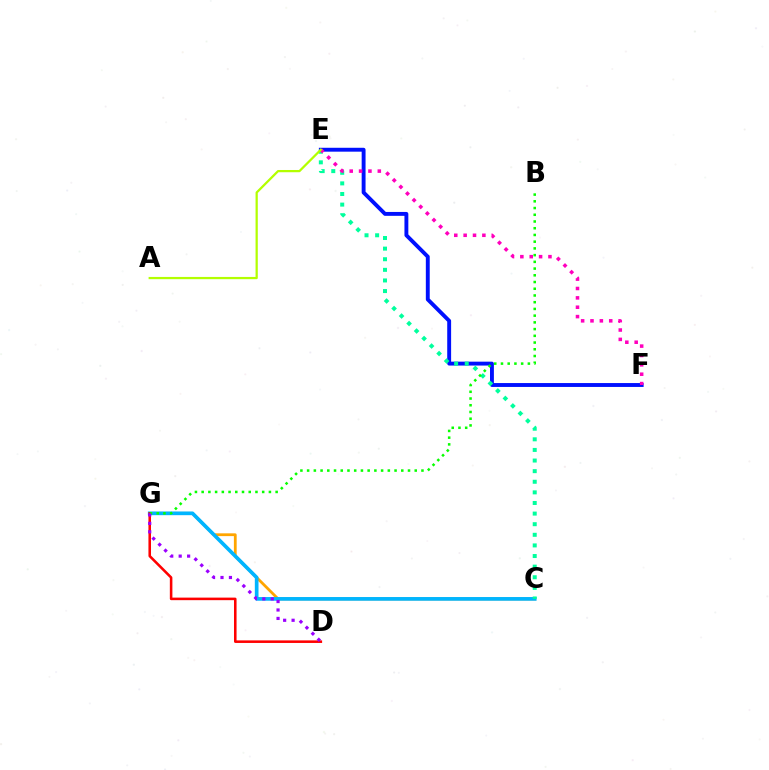{('C', 'G'): [{'color': '#ffa500', 'line_style': 'solid', 'thickness': 2.0}, {'color': '#00b5ff', 'line_style': 'solid', 'thickness': 2.65}], ('E', 'F'): [{'color': '#0010ff', 'line_style': 'solid', 'thickness': 2.8}, {'color': '#ff00bd', 'line_style': 'dotted', 'thickness': 2.55}], ('D', 'G'): [{'color': '#ff0000', 'line_style': 'solid', 'thickness': 1.84}, {'color': '#9b00ff', 'line_style': 'dotted', 'thickness': 2.29}], ('C', 'E'): [{'color': '#00ff9d', 'line_style': 'dotted', 'thickness': 2.88}], ('B', 'G'): [{'color': '#08ff00', 'line_style': 'dotted', 'thickness': 1.83}], ('A', 'E'): [{'color': '#b3ff00', 'line_style': 'solid', 'thickness': 1.62}]}